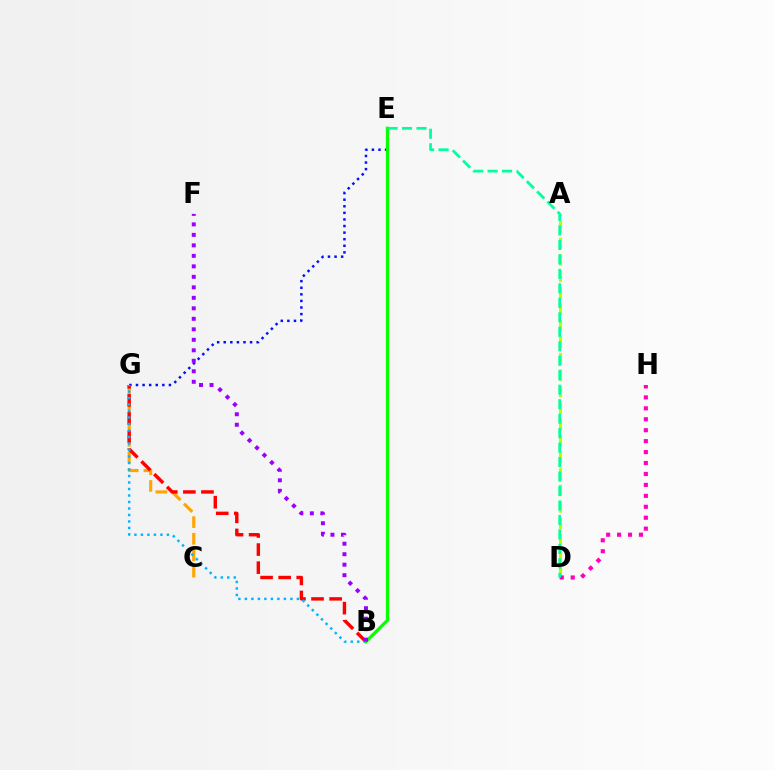{('E', 'G'): [{'color': '#0010ff', 'line_style': 'dotted', 'thickness': 1.79}], ('C', 'G'): [{'color': '#ffa500', 'line_style': 'dashed', 'thickness': 2.26}], ('B', 'G'): [{'color': '#ff0000', 'line_style': 'dashed', 'thickness': 2.46}, {'color': '#00b5ff', 'line_style': 'dotted', 'thickness': 1.77}], ('A', 'D'): [{'color': '#b3ff00', 'line_style': 'dashed', 'thickness': 2.24}], ('D', 'H'): [{'color': '#ff00bd', 'line_style': 'dotted', 'thickness': 2.97}], ('B', 'E'): [{'color': '#08ff00', 'line_style': 'solid', 'thickness': 2.36}], ('D', 'E'): [{'color': '#00ff9d', 'line_style': 'dashed', 'thickness': 1.97}], ('B', 'F'): [{'color': '#9b00ff', 'line_style': 'dotted', 'thickness': 2.85}]}